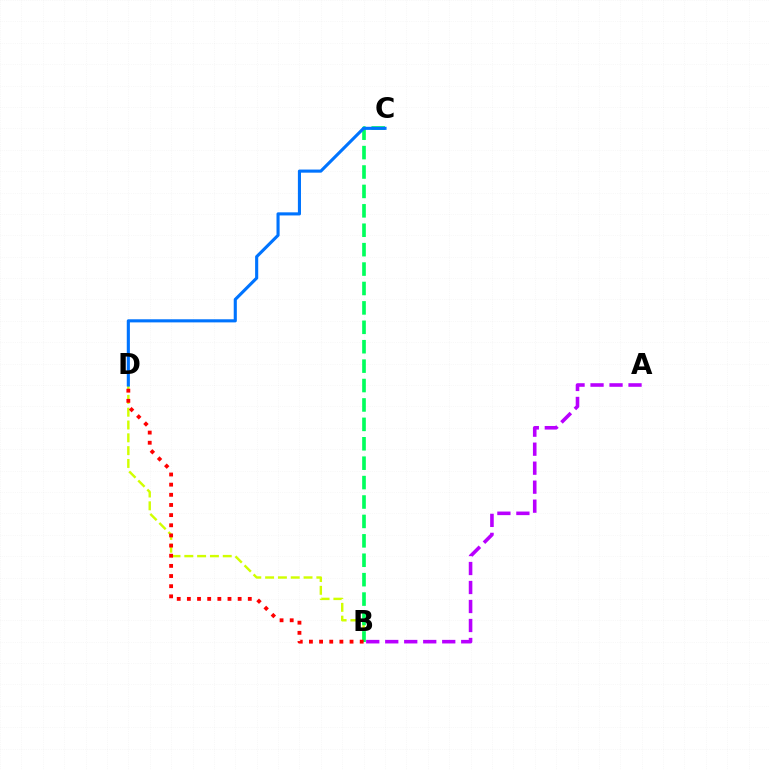{('B', 'D'): [{'color': '#d1ff00', 'line_style': 'dashed', 'thickness': 1.74}, {'color': '#ff0000', 'line_style': 'dotted', 'thickness': 2.76}], ('A', 'B'): [{'color': '#b900ff', 'line_style': 'dashed', 'thickness': 2.58}], ('B', 'C'): [{'color': '#00ff5c', 'line_style': 'dashed', 'thickness': 2.64}], ('C', 'D'): [{'color': '#0074ff', 'line_style': 'solid', 'thickness': 2.24}]}